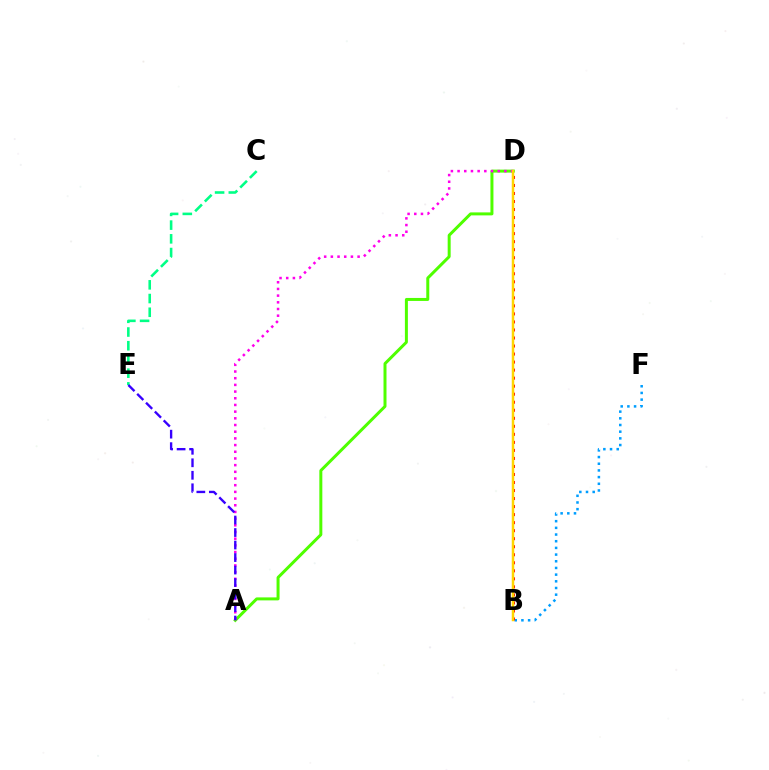{('B', 'F'): [{'color': '#009eff', 'line_style': 'dotted', 'thickness': 1.82}], ('A', 'D'): [{'color': '#4fff00', 'line_style': 'solid', 'thickness': 2.15}, {'color': '#ff00ed', 'line_style': 'dotted', 'thickness': 1.82}], ('C', 'E'): [{'color': '#00ff86', 'line_style': 'dashed', 'thickness': 1.86}], ('B', 'D'): [{'color': '#ff0000', 'line_style': 'dotted', 'thickness': 2.18}, {'color': '#ffd500', 'line_style': 'solid', 'thickness': 1.78}], ('A', 'E'): [{'color': '#3700ff', 'line_style': 'dashed', 'thickness': 1.7}]}